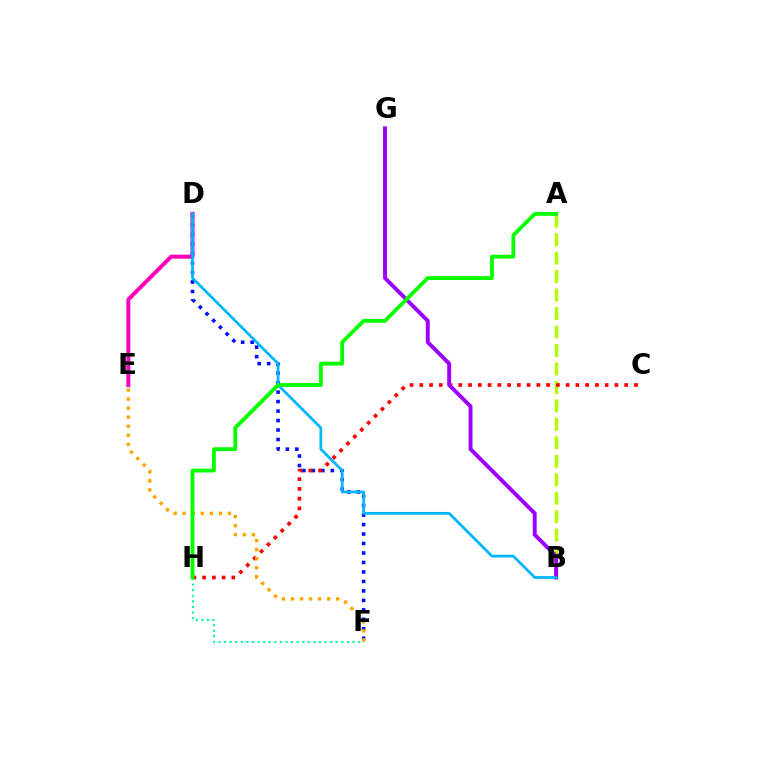{('A', 'B'): [{'color': '#b3ff00', 'line_style': 'dashed', 'thickness': 2.51}], ('D', 'E'): [{'color': '#ff00bd', 'line_style': 'solid', 'thickness': 2.89}], ('D', 'F'): [{'color': '#0010ff', 'line_style': 'dotted', 'thickness': 2.58}], ('C', 'H'): [{'color': '#ff0000', 'line_style': 'dotted', 'thickness': 2.65}], ('B', 'G'): [{'color': '#9b00ff', 'line_style': 'solid', 'thickness': 2.82}], ('B', 'D'): [{'color': '#00b5ff', 'line_style': 'solid', 'thickness': 1.97}], ('E', 'F'): [{'color': '#ffa500', 'line_style': 'dotted', 'thickness': 2.46}], ('F', 'H'): [{'color': '#00ff9d', 'line_style': 'dotted', 'thickness': 1.52}], ('A', 'H'): [{'color': '#08ff00', 'line_style': 'solid', 'thickness': 2.76}]}